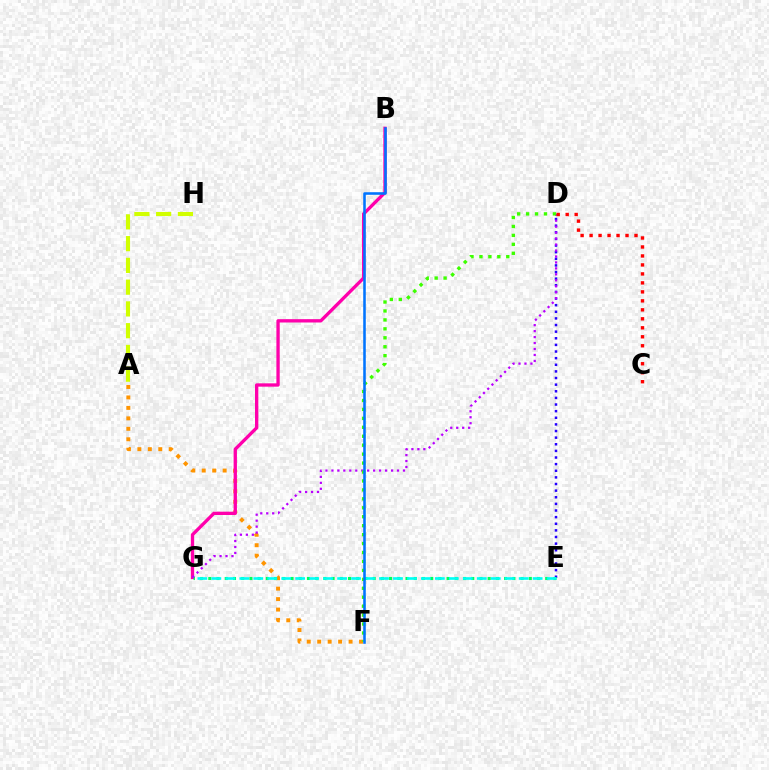{('D', 'E'): [{'color': '#2500ff', 'line_style': 'dotted', 'thickness': 1.8}], ('A', 'F'): [{'color': '#ff9400', 'line_style': 'dotted', 'thickness': 2.84}], ('B', 'G'): [{'color': '#ff00ac', 'line_style': 'solid', 'thickness': 2.39}], ('E', 'G'): [{'color': '#00ff5c', 'line_style': 'dotted', 'thickness': 2.23}, {'color': '#00fff6', 'line_style': 'dashed', 'thickness': 1.9}], ('D', 'G'): [{'color': '#b900ff', 'line_style': 'dotted', 'thickness': 1.62}], ('C', 'D'): [{'color': '#ff0000', 'line_style': 'dotted', 'thickness': 2.44}], ('A', 'H'): [{'color': '#d1ff00', 'line_style': 'dashed', 'thickness': 2.96}], ('D', 'F'): [{'color': '#3dff00', 'line_style': 'dotted', 'thickness': 2.43}], ('B', 'F'): [{'color': '#0074ff', 'line_style': 'solid', 'thickness': 1.84}]}